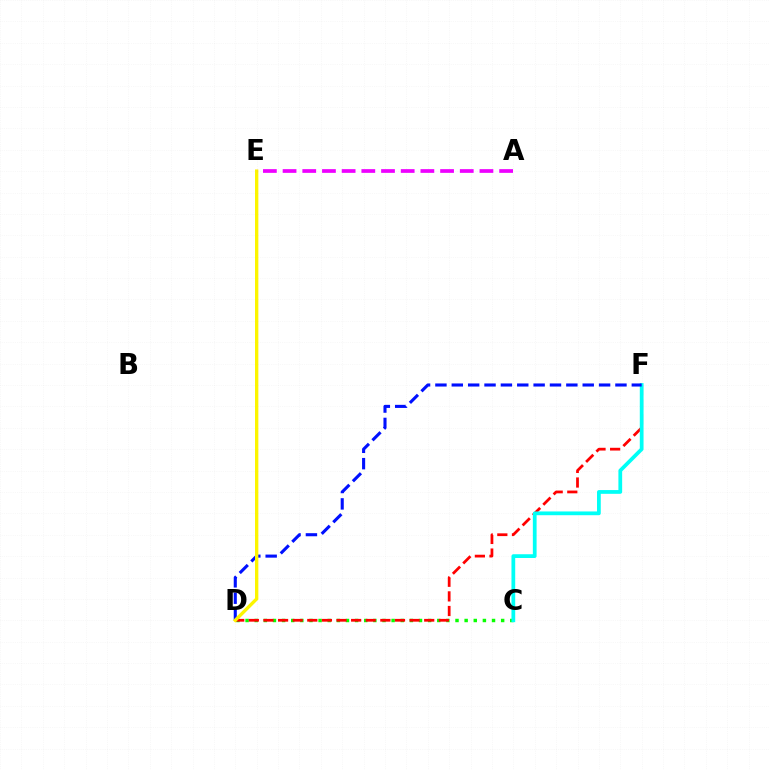{('C', 'D'): [{'color': '#08ff00', 'line_style': 'dotted', 'thickness': 2.48}], ('D', 'F'): [{'color': '#ff0000', 'line_style': 'dashed', 'thickness': 1.99}, {'color': '#0010ff', 'line_style': 'dashed', 'thickness': 2.22}], ('C', 'F'): [{'color': '#00fff6', 'line_style': 'solid', 'thickness': 2.7}], ('D', 'E'): [{'color': '#fcf500', 'line_style': 'solid', 'thickness': 2.4}], ('A', 'E'): [{'color': '#ee00ff', 'line_style': 'dashed', 'thickness': 2.67}]}